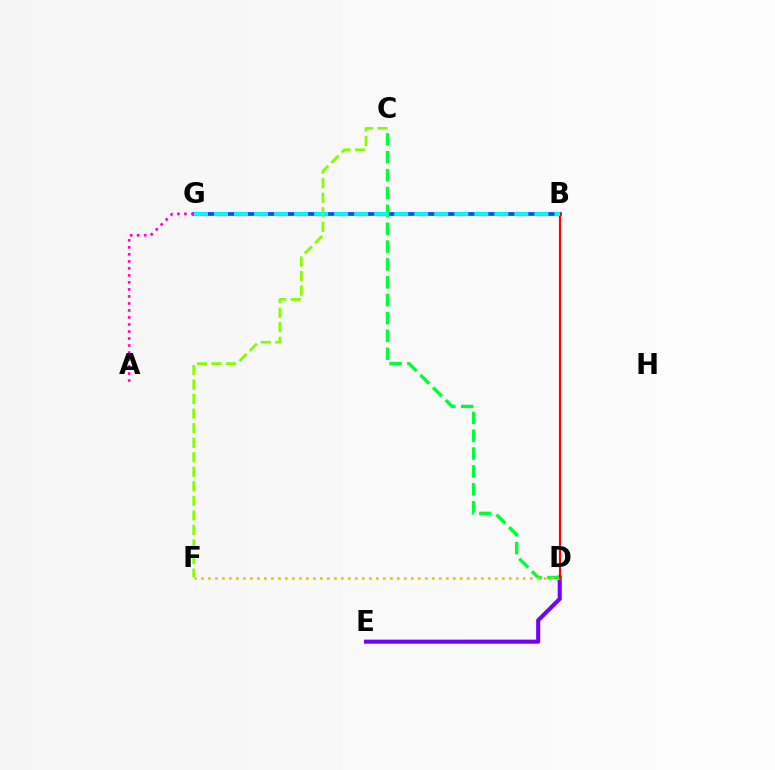{('B', 'G'): [{'color': '#004bff', 'line_style': 'solid', 'thickness': 2.68}, {'color': '#00fff6', 'line_style': 'dashed', 'thickness': 2.72}], ('D', 'E'): [{'color': '#7200ff', 'line_style': 'solid', 'thickness': 2.93}], ('C', 'D'): [{'color': '#00ff39', 'line_style': 'dashed', 'thickness': 2.43}], ('A', 'G'): [{'color': '#ff00cf', 'line_style': 'dotted', 'thickness': 1.91}], ('D', 'F'): [{'color': '#ffbd00', 'line_style': 'dotted', 'thickness': 1.9}], ('B', 'D'): [{'color': '#ff0000', 'line_style': 'solid', 'thickness': 1.57}], ('C', 'F'): [{'color': '#84ff00', 'line_style': 'dashed', 'thickness': 1.98}]}